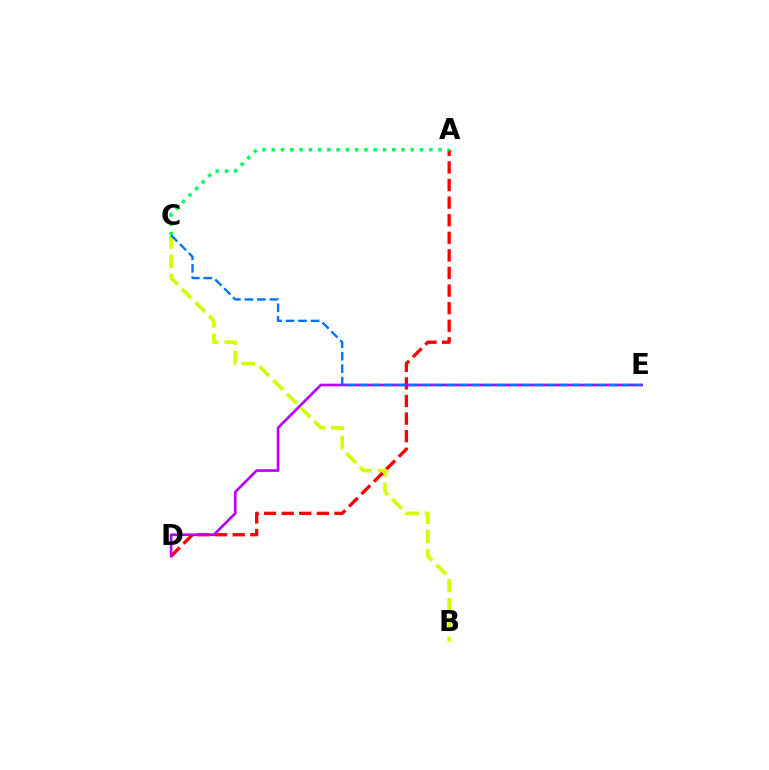{('B', 'C'): [{'color': '#d1ff00', 'line_style': 'dashed', 'thickness': 2.62}], ('A', 'D'): [{'color': '#ff0000', 'line_style': 'dashed', 'thickness': 2.39}], ('D', 'E'): [{'color': '#b900ff', 'line_style': 'solid', 'thickness': 1.91}], ('A', 'C'): [{'color': '#00ff5c', 'line_style': 'dotted', 'thickness': 2.52}], ('C', 'E'): [{'color': '#0074ff', 'line_style': 'dashed', 'thickness': 1.7}]}